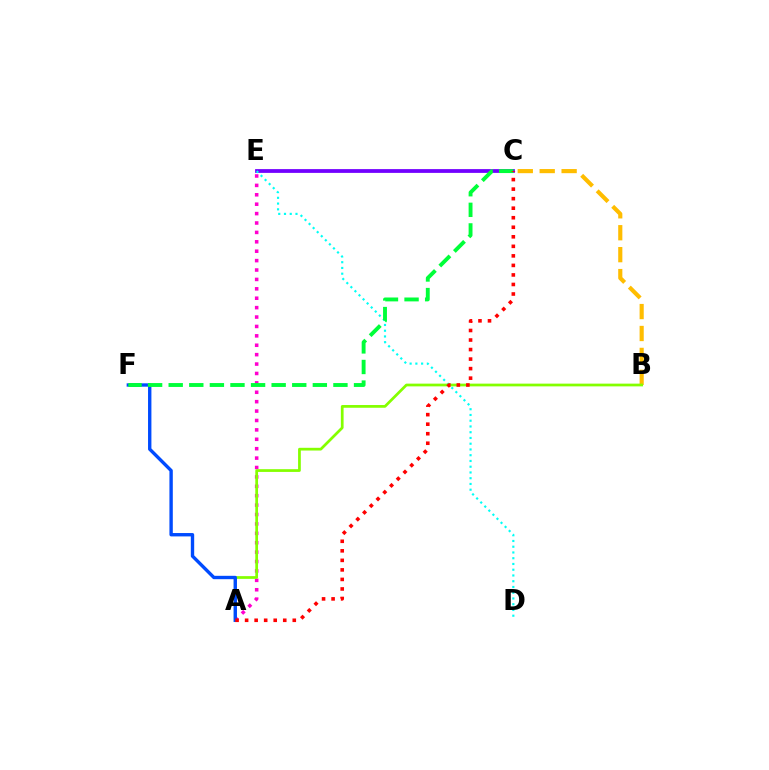{('B', 'C'): [{'color': '#ffbd00', 'line_style': 'dashed', 'thickness': 2.98}], ('C', 'E'): [{'color': '#7200ff', 'line_style': 'solid', 'thickness': 2.72}], ('A', 'E'): [{'color': '#ff00cf', 'line_style': 'dotted', 'thickness': 2.55}], ('D', 'E'): [{'color': '#00fff6', 'line_style': 'dotted', 'thickness': 1.56}], ('A', 'B'): [{'color': '#84ff00', 'line_style': 'solid', 'thickness': 1.97}], ('A', 'F'): [{'color': '#004bff', 'line_style': 'solid', 'thickness': 2.43}], ('C', 'F'): [{'color': '#00ff39', 'line_style': 'dashed', 'thickness': 2.8}], ('A', 'C'): [{'color': '#ff0000', 'line_style': 'dotted', 'thickness': 2.59}]}